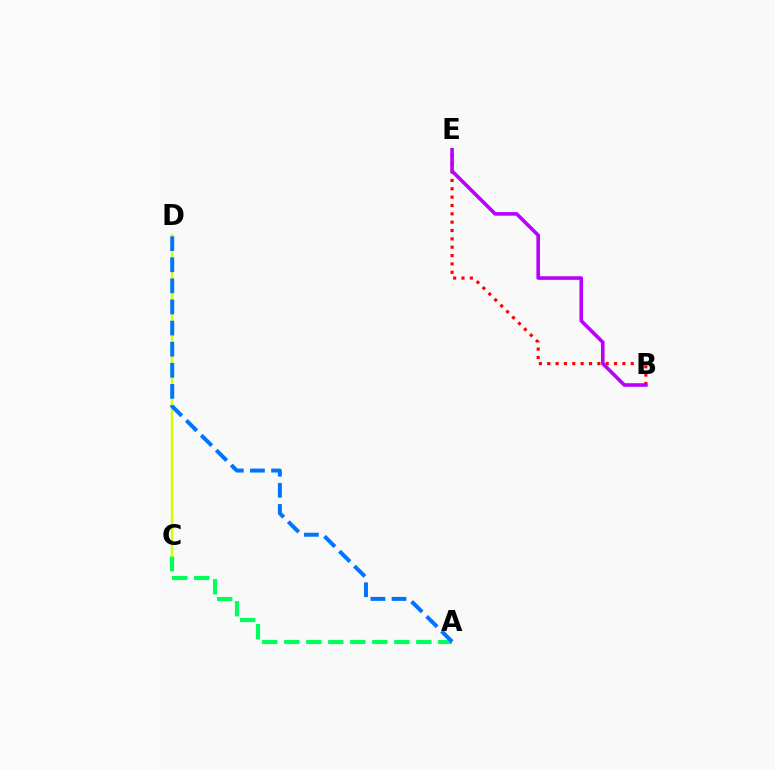{('A', 'C'): [{'color': '#00ff5c', 'line_style': 'dashed', 'thickness': 2.99}], ('B', 'E'): [{'color': '#ff0000', 'line_style': 'dotted', 'thickness': 2.27}, {'color': '#b900ff', 'line_style': 'solid', 'thickness': 2.59}], ('C', 'D'): [{'color': '#d1ff00', 'line_style': 'solid', 'thickness': 1.75}], ('A', 'D'): [{'color': '#0074ff', 'line_style': 'dashed', 'thickness': 2.87}]}